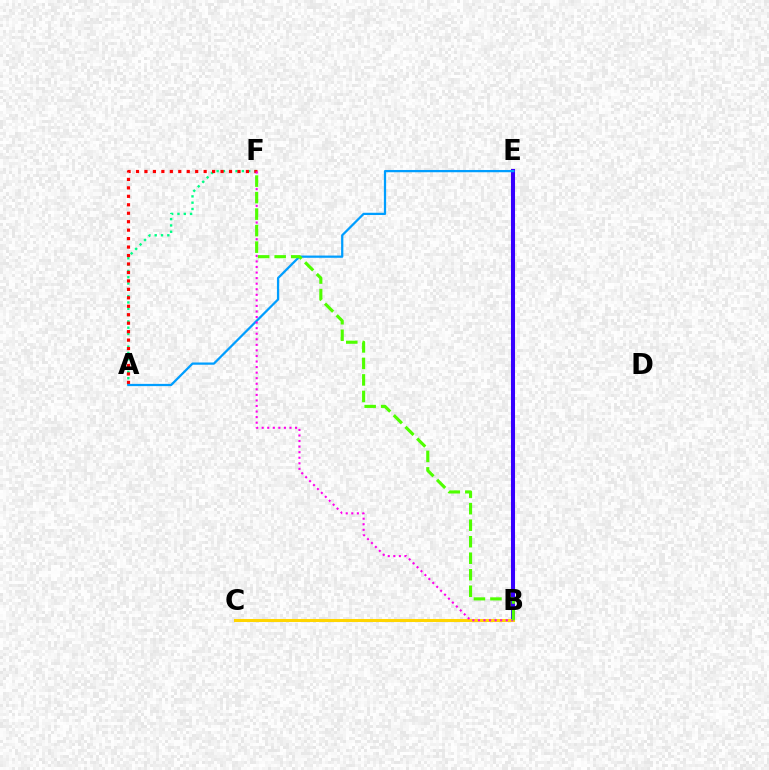{('A', 'F'): [{'color': '#00ff86', 'line_style': 'dotted', 'thickness': 1.71}, {'color': '#ff0000', 'line_style': 'dotted', 'thickness': 2.3}], ('B', 'E'): [{'color': '#3700ff', 'line_style': 'solid', 'thickness': 2.92}], ('B', 'C'): [{'color': '#ffd500', 'line_style': 'solid', 'thickness': 2.18}], ('A', 'E'): [{'color': '#009eff', 'line_style': 'solid', 'thickness': 1.62}], ('B', 'F'): [{'color': '#ff00ed', 'line_style': 'dotted', 'thickness': 1.51}, {'color': '#4fff00', 'line_style': 'dashed', 'thickness': 2.24}]}